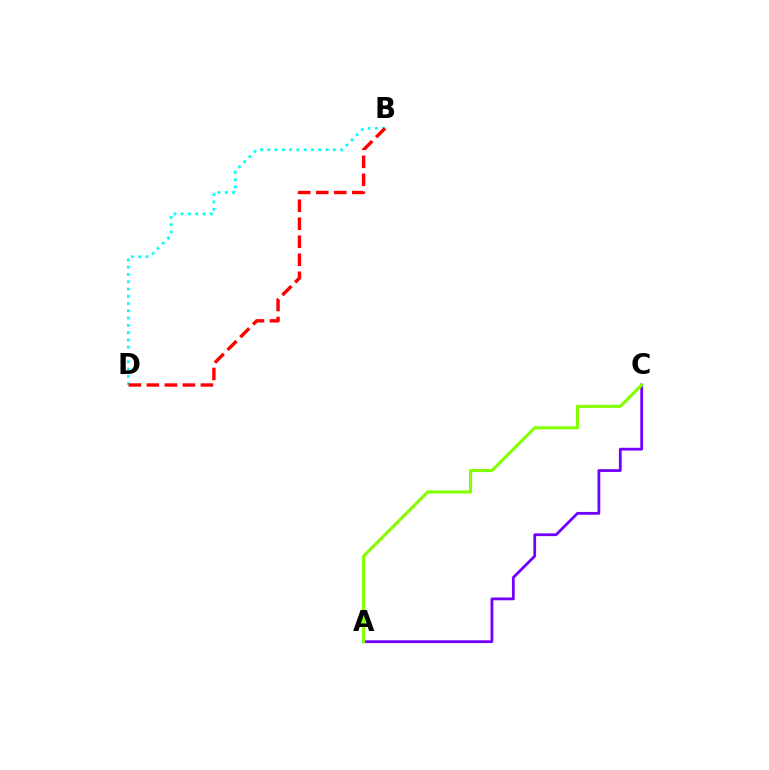{('A', 'C'): [{'color': '#7200ff', 'line_style': 'solid', 'thickness': 2.0}, {'color': '#84ff00', 'line_style': 'solid', 'thickness': 2.24}], ('B', 'D'): [{'color': '#00fff6', 'line_style': 'dotted', 'thickness': 1.98}, {'color': '#ff0000', 'line_style': 'dashed', 'thickness': 2.45}]}